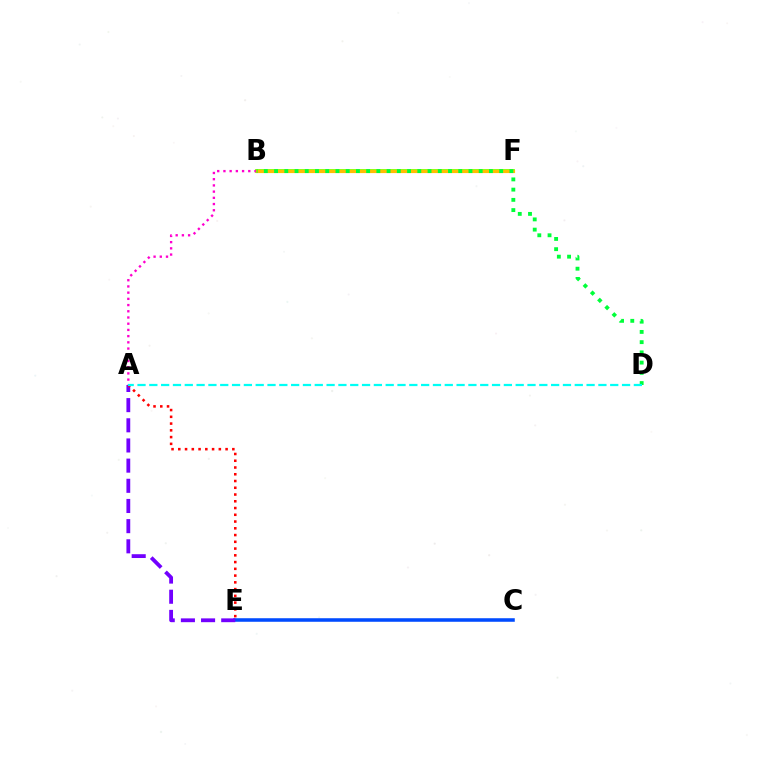{('B', 'F'): [{'color': '#84ff00', 'line_style': 'solid', 'thickness': 2.75}, {'color': '#ffbd00', 'line_style': 'solid', 'thickness': 2.28}], ('A', 'B'): [{'color': '#ff00cf', 'line_style': 'dotted', 'thickness': 1.69}], ('C', 'E'): [{'color': '#004bff', 'line_style': 'solid', 'thickness': 2.55}], ('B', 'D'): [{'color': '#00ff39', 'line_style': 'dotted', 'thickness': 2.78}], ('A', 'E'): [{'color': '#7200ff', 'line_style': 'dashed', 'thickness': 2.74}, {'color': '#ff0000', 'line_style': 'dotted', 'thickness': 1.84}], ('A', 'D'): [{'color': '#00fff6', 'line_style': 'dashed', 'thickness': 1.61}]}